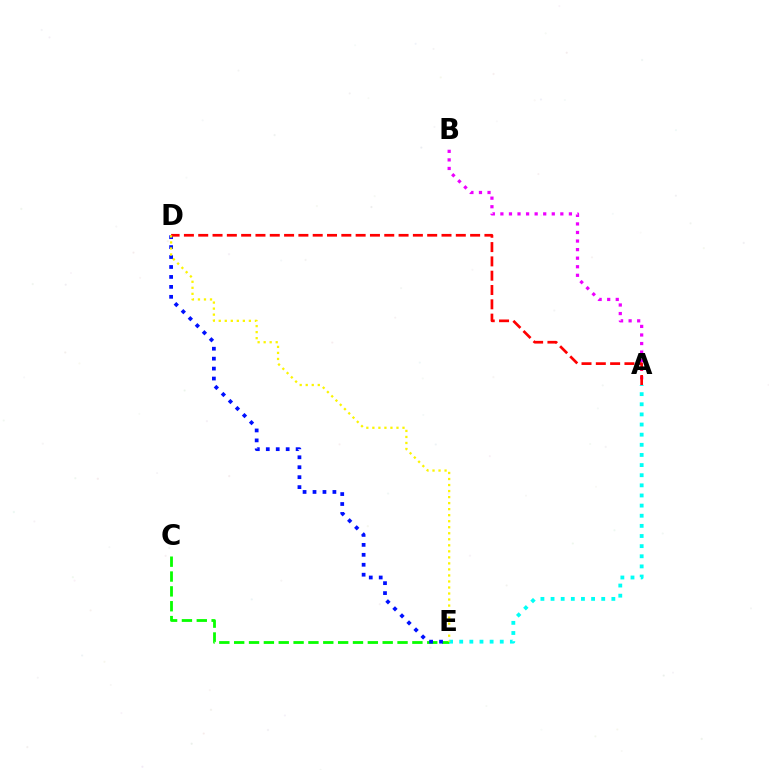{('C', 'E'): [{'color': '#08ff00', 'line_style': 'dashed', 'thickness': 2.02}], ('A', 'B'): [{'color': '#ee00ff', 'line_style': 'dotted', 'thickness': 2.33}], ('D', 'E'): [{'color': '#0010ff', 'line_style': 'dotted', 'thickness': 2.7}, {'color': '#fcf500', 'line_style': 'dotted', 'thickness': 1.64}], ('A', 'D'): [{'color': '#ff0000', 'line_style': 'dashed', 'thickness': 1.94}], ('A', 'E'): [{'color': '#00fff6', 'line_style': 'dotted', 'thickness': 2.75}]}